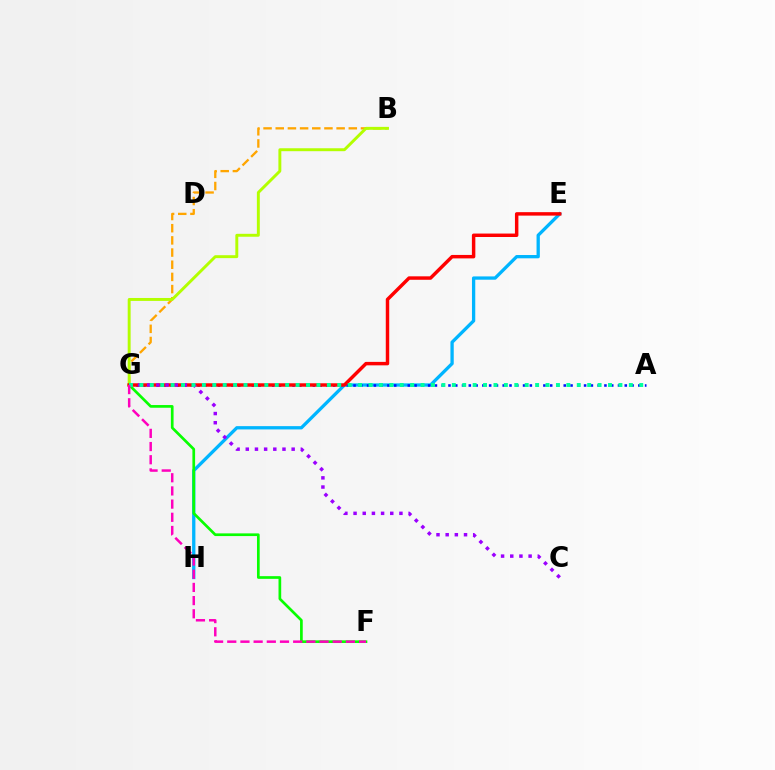{('B', 'G'): [{'color': '#ffa500', 'line_style': 'dashed', 'thickness': 1.65}, {'color': '#b3ff00', 'line_style': 'solid', 'thickness': 2.11}], ('E', 'H'): [{'color': '#00b5ff', 'line_style': 'solid', 'thickness': 2.37}], ('F', 'G'): [{'color': '#08ff00', 'line_style': 'solid', 'thickness': 1.94}, {'color': '#ff00bd', 'line_style': 'dashed', 'thickness': 1.79}], ('A', 'G'): [{'color': '#0010ff', 'line_style': 'dotted', 'thickness': 1.84}, {'color': '#00ff9d', 'line_style': 'dotted', 'thickness': 2.83}], ('E', 'G'): [{'color': '#ff0000', 'line_style': 'solid', 'thickness': 2.49}], ('C', 'G'): [{'color': '#9b00ff', 'line_style': 'dotted', 'thickness': 2.49}]}